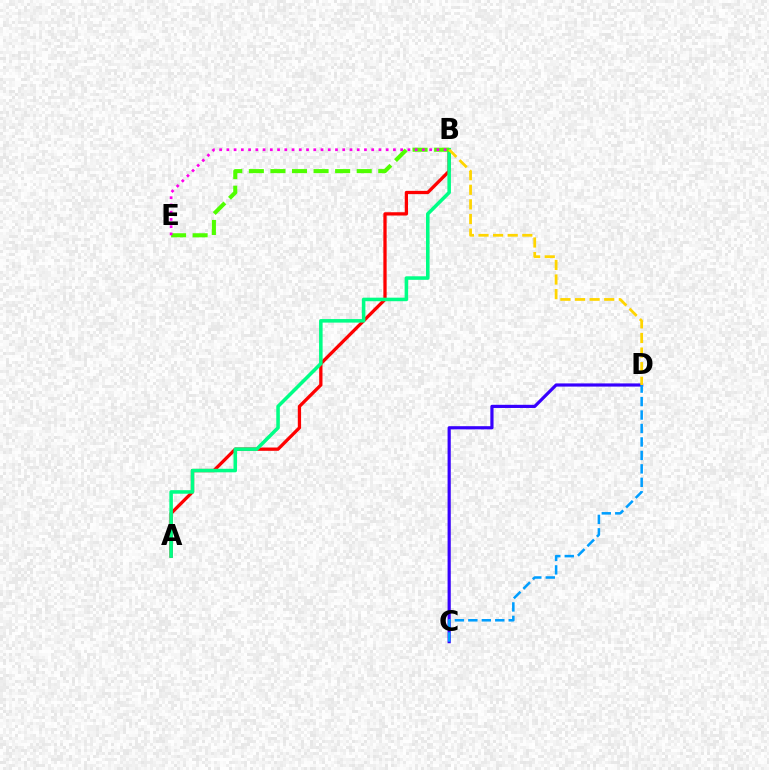{('C', 'D'): [{'color': '#3700ff', 'line_style': 'solid', 'thickness': 2.29}, {'color': '#009eff', 'line_style': 'dashed', 'thickness': 1.83}], ('A', 'B'): [{'color': '#ff0000', 'line_style': 'solid', 'thickness': 2.36}, {'color': '#00ff86', 'line_style': 'solid', 'thickness': 2.55}], ('B', 'E'): [{'color': '#4fff00', 'line_style': 'dashed', 'thickness': 2.93}, {'color': '#ff00ed', 'line_style': 'dotted', 'thickness': 1.97}], ('B', 'D'): [{'color': '#ffd500', 'line_style': 'dashed', 'thickness': 1.98}]}